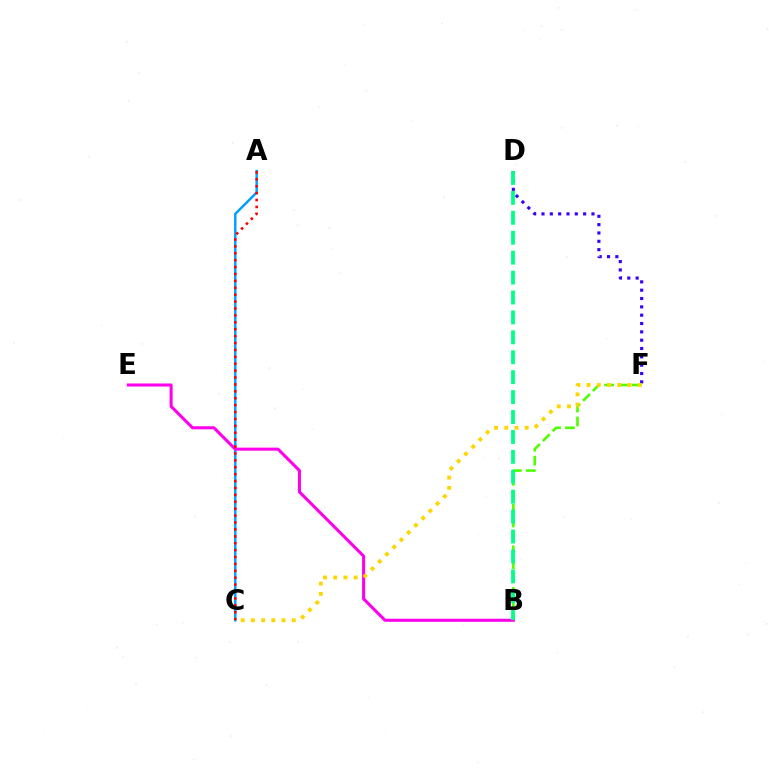{('A', 'C'): [{'color': '#009eff', 'line_style': 'solid', 'thickness': 1.76}, {'color': '#ff0000', 'line_style': 'dotted', 'thickness': 1.88}], ('B', 'F'): [{'color': '#4fff00', 'line_style': 'dashed', 'thickness': 1.89}], ('D', 'F'): [{'color': '#3700ff', 'line_style': 'dotted', 'thickness': 2.26}], ('B', 'E'): [{'color': '#ff00ed', 'line_style': 'solid', 'thickness': 2.2}], ('C', 'F'): [{'color': '#ffd500', 'line_style': 'dotted', 'thickness': 2.78}], ('B', 'D'): [{'color': '#00ff86', 'line_style': 'dashed', 'thickness': 2.71}]}